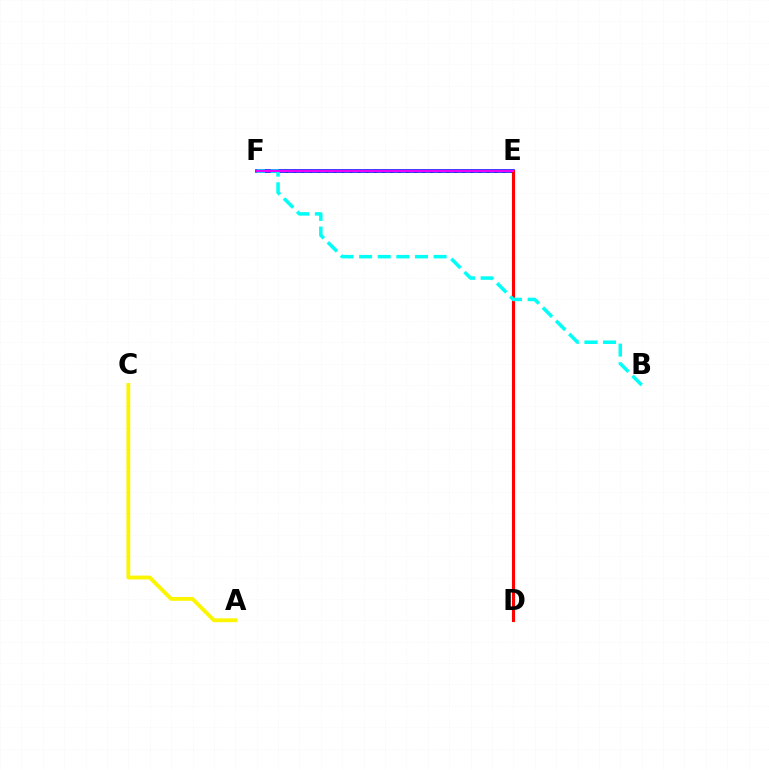{('E', 'F'): [{'color': '#08ff00', 'line_style': 'dotted', 'thickness': 2.19}, {'color': '#0010ff', 'line_style': 'solid', 'thickness': 2.57}, {'color': '#ee00ff', 'line_style': 'solid', 'thickness': 1.58}], ('A', 'C'): [{'color': '#fcf500', 'line_style': 'solid', 'thickness': 2.76}], ('D', 'E'): [{'color': '#ff0000', 'line_style': 'solid', 'thickness': 2.24}], ('B', 'F'): [{'color': '#00fff6', 'line_style': 'dashed', 'thickness': 2.53}]}